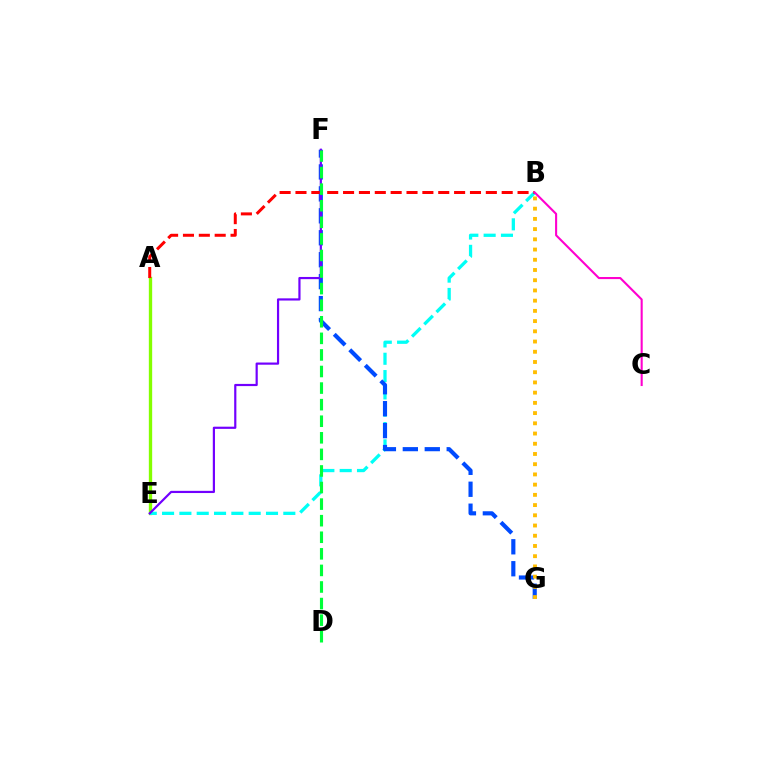{('A', 'E'): [{'color': '#84ff00', 'line_style': 'solid', 'thickness': 2.4}], ('B', 'E'): [{'color': '#00fff6', 'line_style': 'dashed', 'thickness': 2.35}], ('F', 'G'): [{'color': '#004bff', 'line_style': 'dashed', 'thickness': 2.98}], ('A', 'B'): [{'color': '#ff0000', 'line_style': 'dashed', 'thickness': 2.15}], ('B', 'G'): [{'color': '#ffbd00', 'line_style': 'dotted', 'thickness': 2.78}], ('E', 'F'): [{'color': '#7200ff', 'line_style': 'solid', 'thickness': 1.58}], ('D', 'F'): [{'color': '#00ff39', 'line_style': 'dashed', 'thickness': 2.25}], ('B', 'C'): [{'color': '#ff00cf', 'line_style': 'solid', 'thickness': 1.51}]}